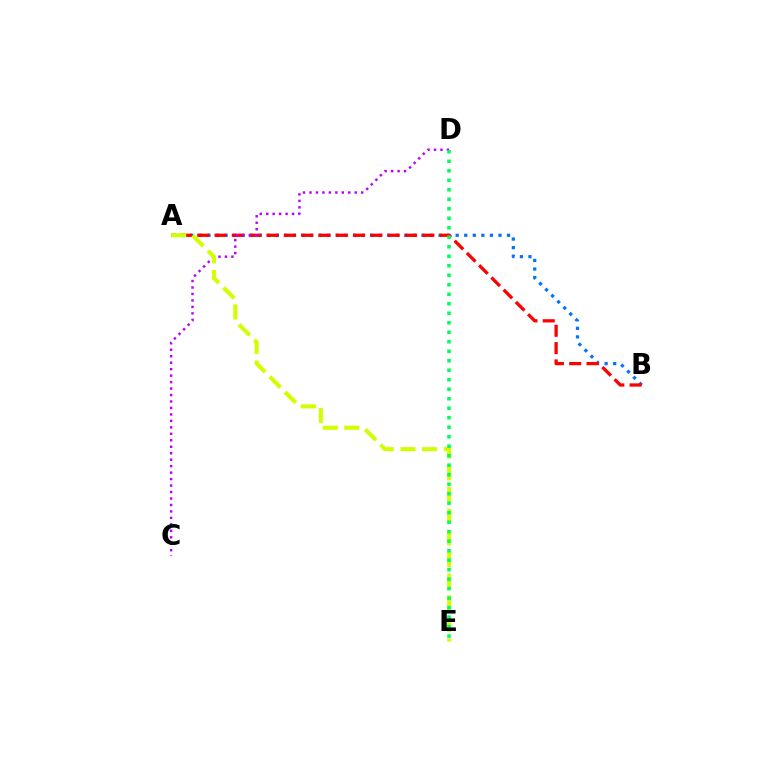{('A', 'B'): [{'color': '#0074ff', 'line_style': 'dotted', 'thickness': 2.33}, {'color': '#ff0000', 'line_style': 'dashed', 'thickness': 2.35}], ('C', 'D'): [{'color': '#b900ff', 'line_style': 'dotted', 'thickness': 1.76}], ('A', 'E'): [{'color': '#d1ff00', 'line_style': 'dashed', 'thickness': 2.94}], ('D', 'E'): [{'color': '#00ff5c', 'line_style': 'dotted', 'thickness': 2.58}]}